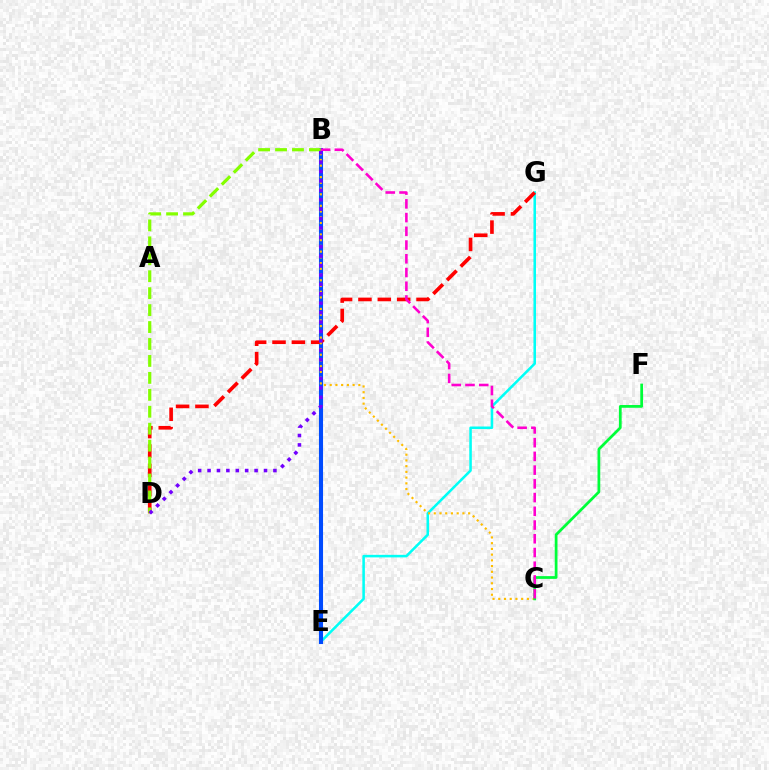{('E', 'G'): [{'color': '#00fff6', 'line_style': 'solid', 'thickness': 1.83}], ('B', 'E'): [{'color': '#004bff', 'line_style': 'solid', 'thickness': 2.94}], ('D', 'G'): [{'color': '#ff0000', 'line_style': 'dashed', 'thickness': 2.63}], ('B', 'C'): [{'color': '#ffbd00', 'line_style': 'dotted', 'thickness': 1.56}, {'color': '#ff00cf', 'line_style': 'dashed', 'thickness': 1.87}], ('C', 'F'): [{'color': '#00ff39', 'line_style': 'solid', 'thickness': 1.98}], ('B', 'D'): [{'color': '#84ff00', 'line_style': 'dashed', 'thickness': 2.3}, {'color': '#7200ff', 'line_style': 'dotted', 'thickness': 2.56}]}